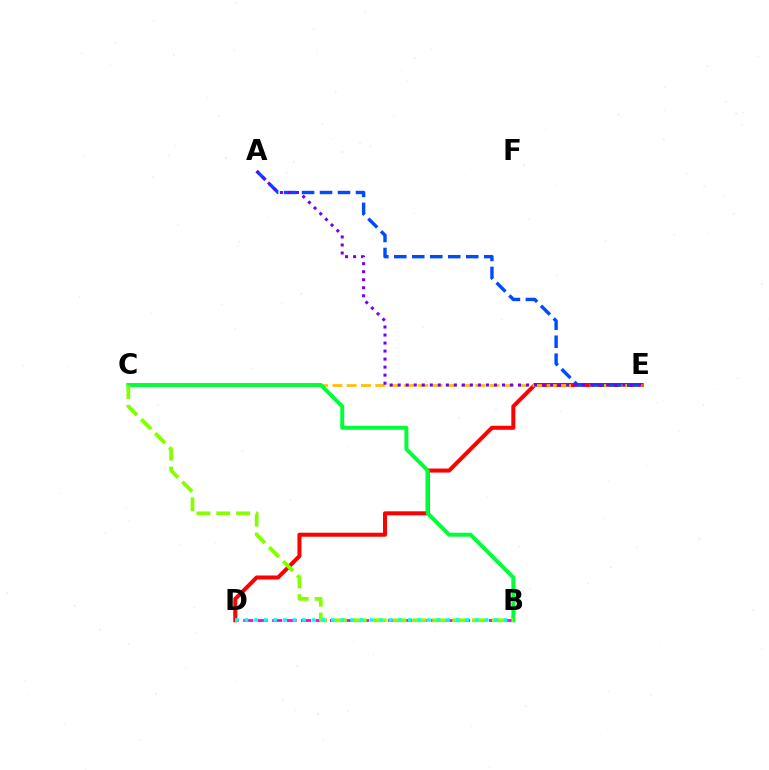{('D', 'E'): [{'color': '#ff0000', 'line_style': 'solid', 'thickness': 2.9}], ('C', 'E'): [{'color': '#ffbd00', 'line_style': 'dashed', 'thickness': 1.94}], ('A', 'E'): [{'color': '#004bff', 'line_style': 'dashed', 'thickness': 2.44}, {'color': '#7200ff', 'line_style': 'dotted', 'thickness': 2.18}], ('B', 'D'): [{'color': '#ff00cf', 'line_style': 'dashed', 'thickness': 1.96}, {'color': '#00fff6', 'line_style': 'dotted', 'thickness': 2.61}], ('B', 'C'): [{'color': '#00ff39', 'line_style': 'solid', 'thickness': 2.85}, {'color': '#84ff00', 'line_style': 'dashed', 'thickness': 2.7}]}